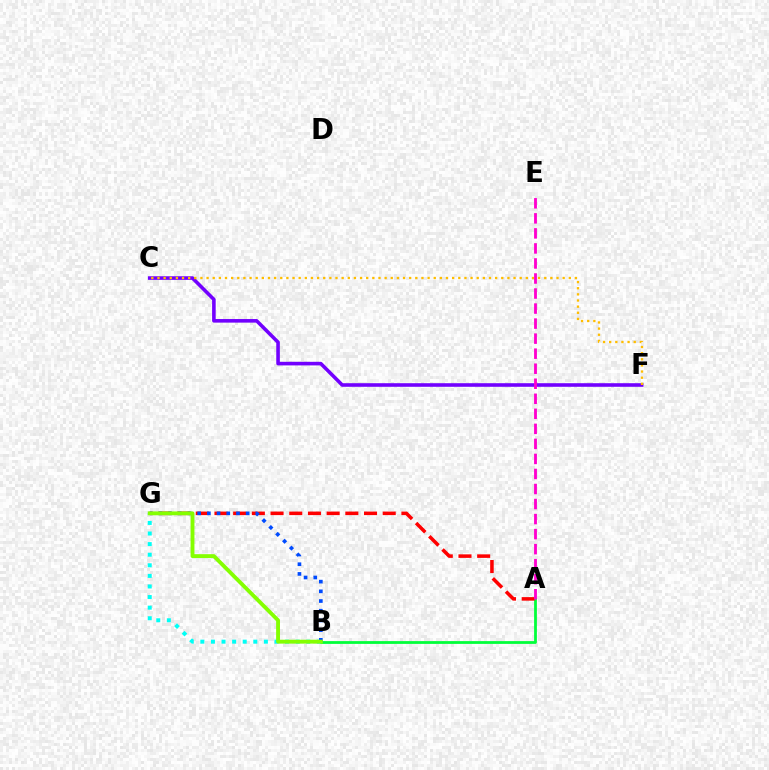{('C', 'F'): [{'color': '#7200ff', 'line_style': 'solid', 'thickness': 2.58}, {'color': '#ffbd00', 'line_style': 'dotted', 'thickness': 1.67}], ('A', 'B'): [{'color': '#00ff39', 'line_style': 'solid', 'thickness': 1.99}], ('B', 'G'): [{'color': '#00fff6', 'line_style': 'dotted', 'thickness': 2.88}, {'color': '#004bff', 'line_style': 'dotted', 'thickness': 2.64}, {'color': '#84ff00', 'line_style': 'solid', 'thickness': 2.78}], ('A', 'G'): [{'color': '#ff0000', 'line_style': 'dashed', 'thickness': 2.54}], ('A', 'E'): [{'color': '#ff00cf', 'line_style': 'dashed', 'thickness': 2.04}]}